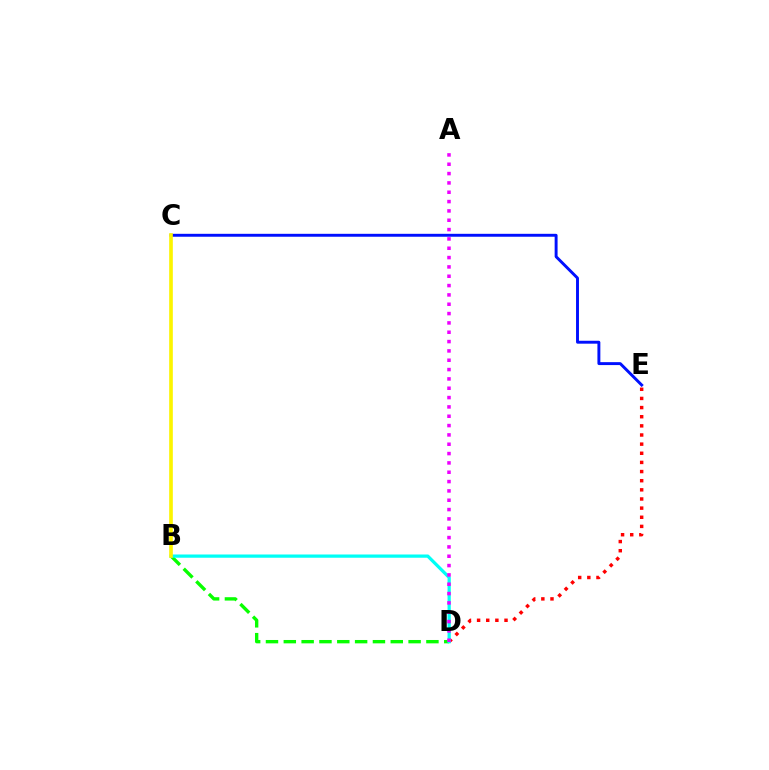{('D', 'E'): [{'color': '#ff0000', 'line_style': 'dotted', 'thickness': 2.48}], ('C', 'E'): [{'color': '#0010ff', 'line_style': 'solid', 'thickness': 2.1}], ('B', 'D'): [{'color': '#08ff00', 'line_style': 'dashed', 'thickness': 2.42}, {'color': '#00fff6', 'line_style': 'solid', 'thickness': 2.34}], ('B', 'C'): [{'color': '#fcf500', 'line_style': 'solid', 'thickness': 2.62}], ('A', 'D'): [{'color': '#ee00ff', 'line_style': 'dotted', 'thickness': 2.54}]}